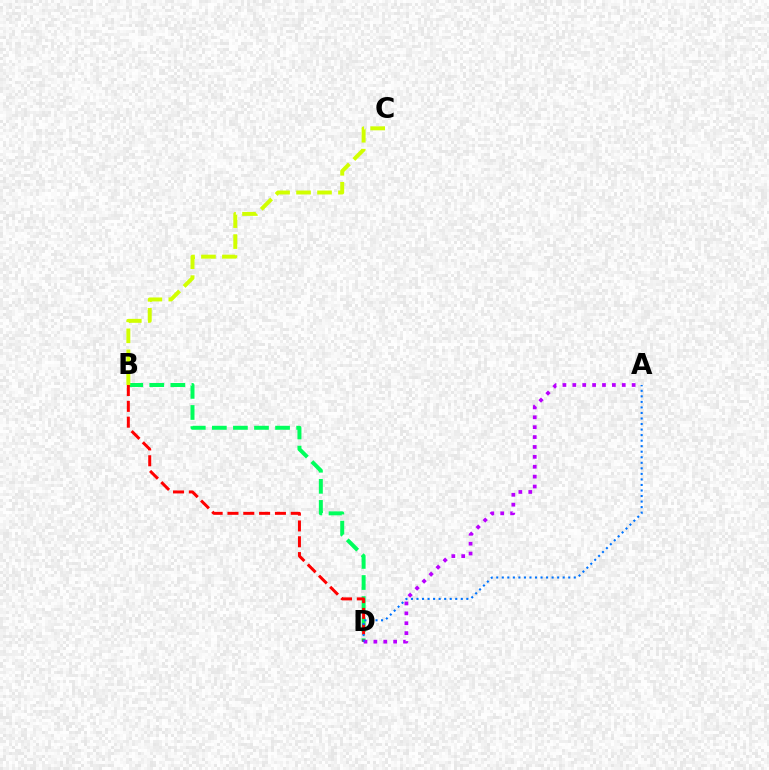{('B', 'D'): [{'color': '#00ff5c', 'line_style': 'dashed', 'thickness': 2.86}, {'color': '#ff0000', 'line_style': 'dashed', 'thickness': 2.15}], ('A', 'D'): [{'color': '#b900ff', 'line_style': 'dotted', 'thickness': 2.69}, {'color': '#0074ff', 'line_style': 'dotted', 'thickness': 1.5}], ('B', 'C'): [{'color': '#d1ff00', 'line_style': 'dashed', 'thickness': 2.85}]}